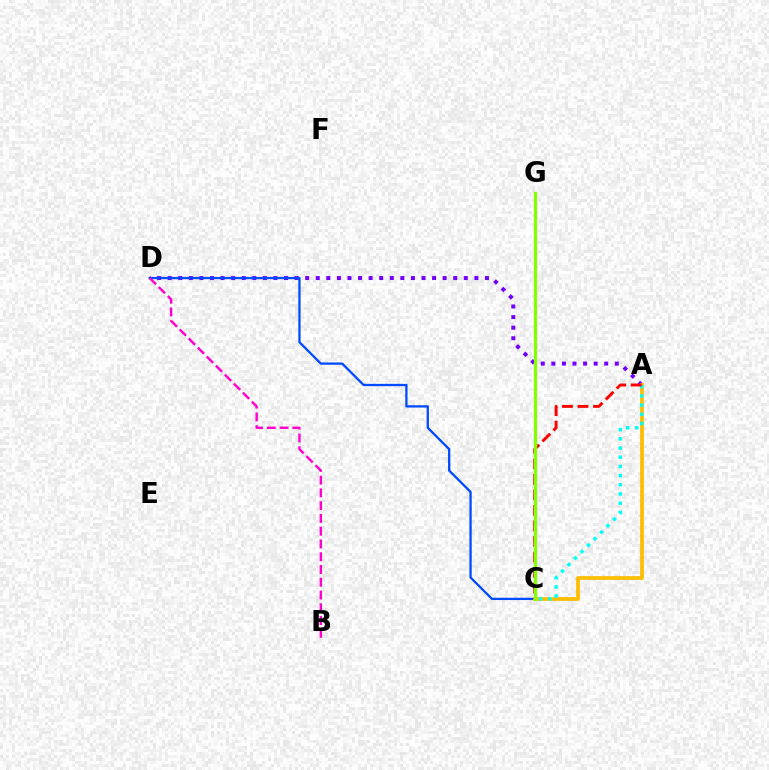{('A', 'D'): [{'color': '#7200ff', 'line_style': 'dotted', 'thickness': 2.87}], ('C', 'G'): [{'color': '#00ff39', 'line_style': 'solid', 'thickness': 1.91}, {'color': '#84ff00', 'line_style': 'solid', 'thickness': 2.33}], ('C', 'D'): [{'color': '#004bff', 'line_style': 'solid', 'thickness': 1.65}], ('A', 'C'): [{'color': '#ffbd00', 'line_style': 'solid', 'thickness': 2.7}, {'color': '#00fff6', 'line_style': 'dotted', 'thickness': 2.5}, {'color': '#ff0000', 'line_style': 'dashed', 'thickness': 2.11}], ('B', 'D'): [{'color': '#ff00cf', 'line_style': 'dashed', 'thickness': 1.73}]}